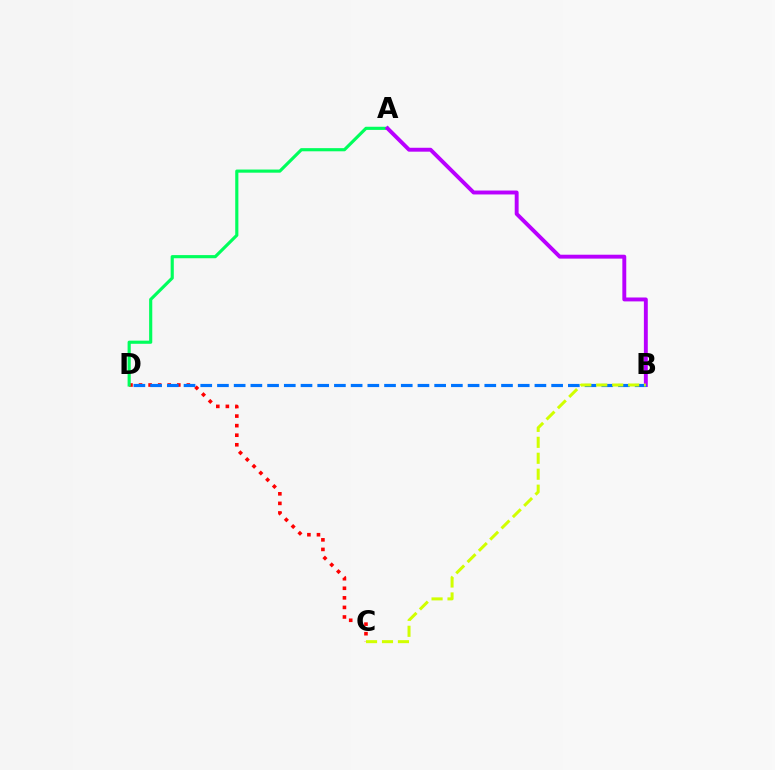{('C', 'D'): [{'color': '#ff0000', 'line_style': 'dotted', 'thickness': 2.6}], ('A', 'D'): [{'color': '#00ff5c', 'line_style': 'solid', 'thickness': 2.27}], ('A', 'B'): [{'color': '#b900ff', 'line_style': 'solid', 'thickness': 2.81}], ('B', 'D'): [{'color': '#0074ff', 'line_style': 'dashed', 'thickness': 2.27}], ('B', 'C'): [{'color': '#d1ff00', 'line_style': 'dashed', 'thickness': 2.17}]}